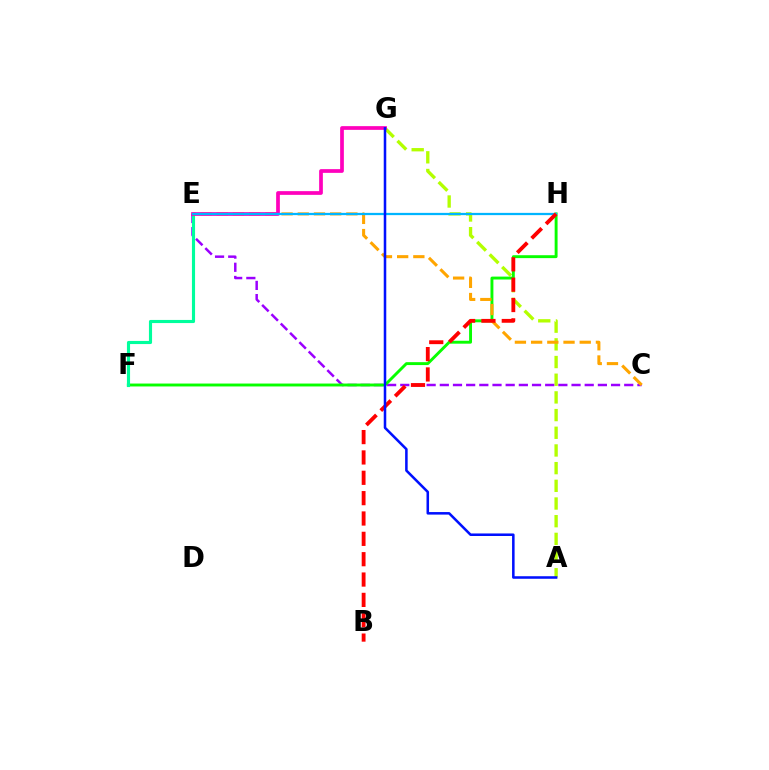{('A', 'G'): [{'color': '#b3ff00', 'line_style': 'dashed', 'thickness': 2.4}, {'color': '#0010ff', 'line_style': 'solid', 'thickness': 1.83}], ('C', 'E'): [{'color': '#9b00ff', 'line_style': 'dashed', 'thickness': 1.79}, {'color': '#ffa500', 'line_style': 'dashed', 'thickness': 2.2}], ('F', 'H'): [{'color': '#08ff00', 'line_style': 'solid', 'thickness': 2.09}], ('E', 'F'): [{'color': '#00ff9d', 'line_style': 'solid', 'thickness': 2.25}], ('E', 'G'): [{'color': '#ff00bd', 'line_style': 'solid', 'thickness': 2.68}], ('E', 'H'): [{'color': '#00b5ff', 'line_style': 'solid', 'thickness': 1.62}], ('B', 'H'): [{'color': '#ff0000', 'line_style': 'dashed', 'thickness': 2.76}]}